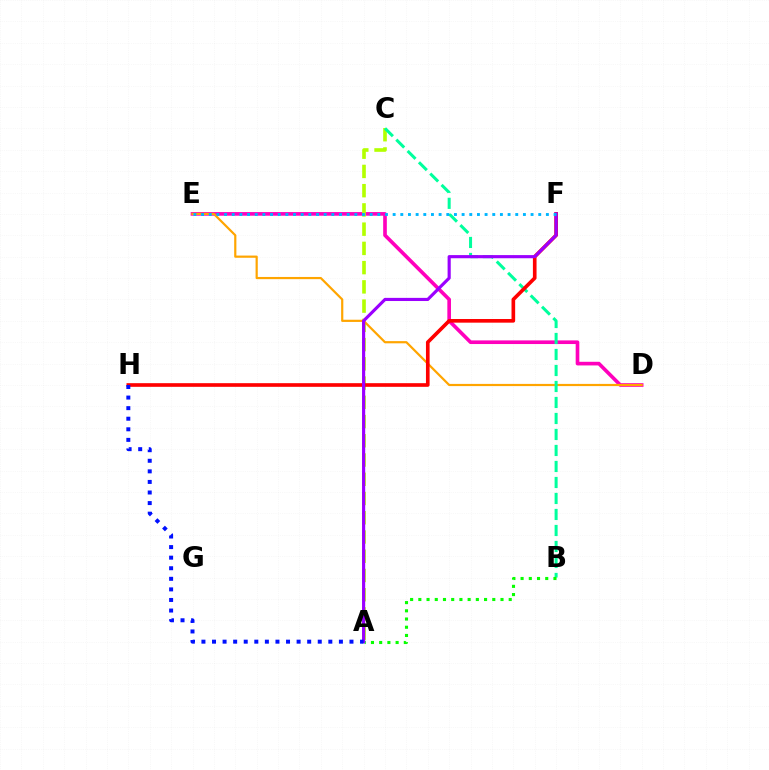{('D', 'E'): [{'color': '#ff00bd', 'line_style': 'solid', 'thickness': 2.62}, {'color': '#ffa500', 'line_style': 'solid', 'thickness': 1.58}], ('A', 'C'): [{'color': '#b3ff00', 'line_style': 'dashed', 'thickness': 2.61}], ('B', 'C'): [{'color': '#00ff9d', 'line_style': 'dashed', 'thickness': 2.17}], ('F', 'H'): [{'color': '#ff0000', 'line_style': 'solid', 'thickness': 2.63}], ('A', 'B'): [{'color': '#08ff00', 'line_style': 'dotted', 'thickness': 2.23}], ('A', 'F'): [{'color': '#9b00ff', 'line_style': 'solid', 'thickness': 2.27}], ('E', 'F'): [{'color': '#00b5ff', 'line_style': 'dotted', 'thickness': 2.08}], ('A', 'H'): [{'color': '#0010ff', 'line_style': 'dotted', 'thickness': 2.87}]}